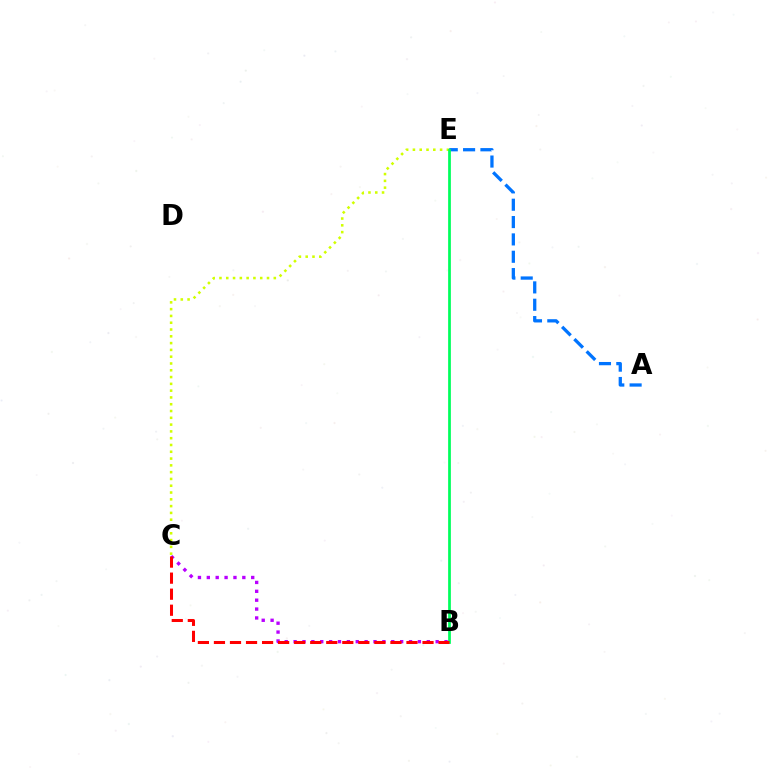{('A', 'E'): [{'color': '#0074ff', 'line_style': 'dashed', 'thickness': 2.36}], ('C', 'E'): [{'color': '#d1ff00', 'line_style': 'dotted', 'thickness': 1.85}], ('B', 'C'): [{'color': '#b900ff', 'line_style': 'dotted', 'thickness': 2.41}, {'color': '#ff0000', 'line_style': 'dashed', 'thickness': 2.18}], ('B', 'E'): [{'color': '#00ff5c', 'line_style': 'solid', 'thickness': 1.97}]}